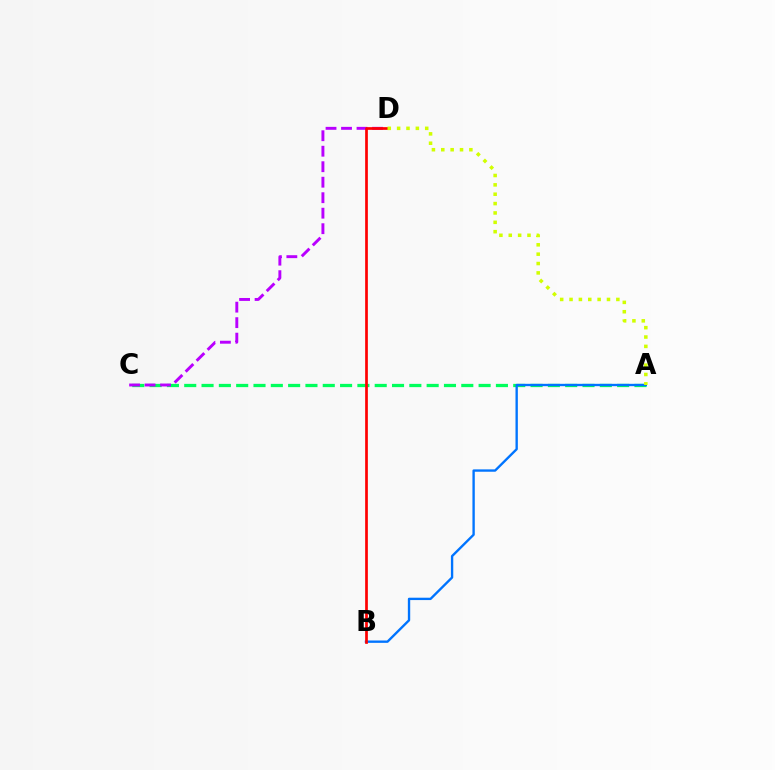{('A', 'C'): [{'color': '#00ff5c', 'line_style': 'dashed', 'thickness': 2.35}], ('C', 'D'): [{'color': '#b900ff', 'line_style': 'dashed', 'thickness': 2.1}], ('A', 'B'): [{'color': '#0074ff', 'line_style': 'solid', 'thickness': 1.7}], ('B', 'D'): [{'color': '#ff0000', 'line_style': 'solid', 'thickness': 1.95}], ('A', 'D'): [{'color': '#d1ff00', 'line_style': 'dotted', 'thickness': 2.54}]}